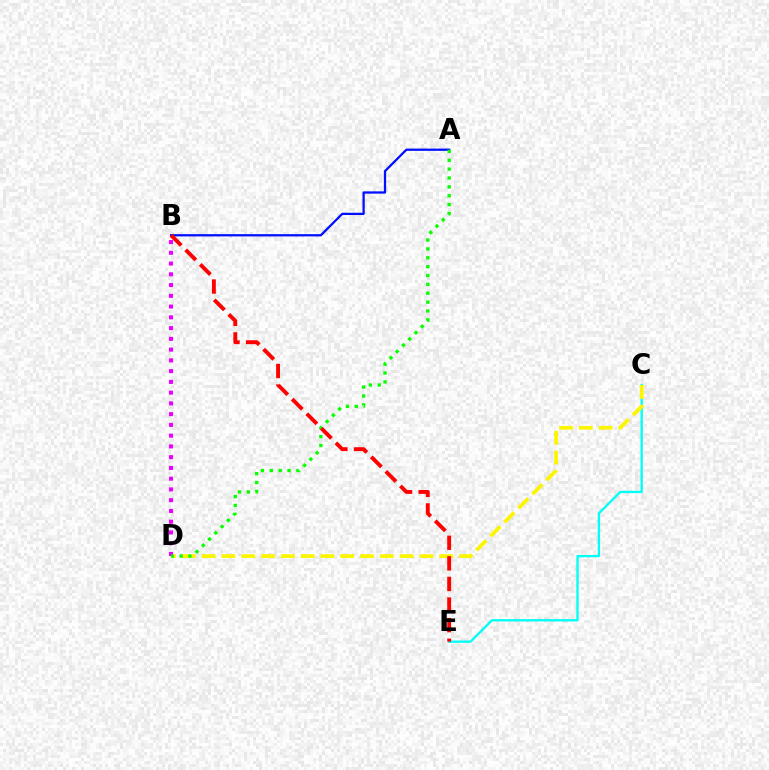{('A', 'B'): [{'color': '#0010ff', 'line_style': 'solid', 'thickness': 1.63}], ('C', 'E'): [{'color': '#00fff6', 'line_style': 'solid', 'thickness': 1.67}], ('C', 'D'): [{'color': '#fcf500', 'line_style': 'dashed', 'thickness': 2.69}], ('B', 'D'): [{'color': '#ee00ff', 'line_style': 'dotted', 'thickness': 2.92}], ('A', 'D'): [{'color': '#08ff00', 'line_style': 'dotted', 'thickness': 2.41}], ('B', 'E'): [{'color': '#ff0000', 'line_style': 'dashed', 'thickness': 2.8}]}